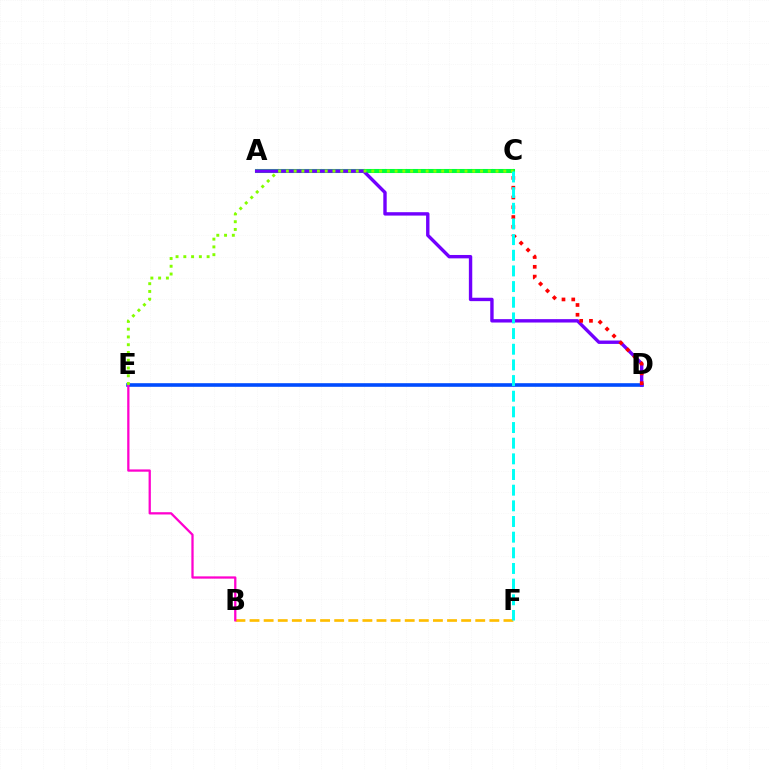{('A', 'C'): [{'color': '#00ff39', 'line_style': 'solid', 'thickness': 2.92}], ('D', 'E'): [{'color': '#004bff', 'line_style': 'solid', 'thickness': 2.6}], ('A', 'D'): [{'color': '#7200ff', 'line_style': 'solid', 'thickness': 2.44}], ('C', 'D'): [{'color': '#ff0000', 'line_style': 'dotted', 'thickness': 2.66}], ('B', 'F'): [{'color': '#ffbd00', 'line_style': 'dashed', 'thickness': 1.92}], ('B', 'E'): [{'color': '#ff00cf', 'line_style': 'solid', 'thickness': 1.64}], ('C', 'E'): [{'color': '#84ff00', 'line_style': 'dotted', 'thickness': 2.11}], ('C', 'F'): [{'color': '#00fff6', 'line_style': 'dashed', 'thickness': 2.13}]}